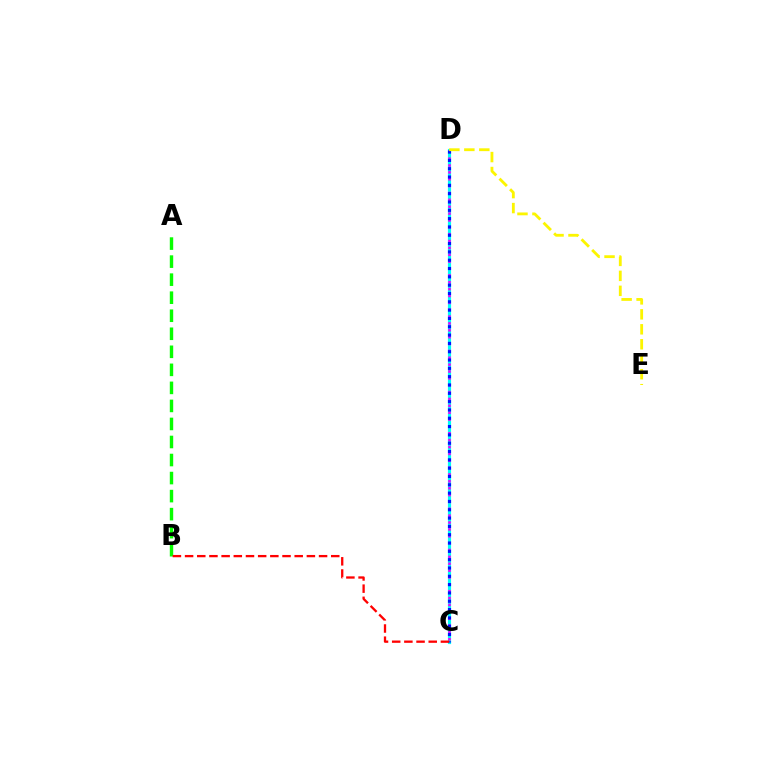{('C', 'D'): [{'color': '#00fff6', 'line_style': 'solid', 'thickness': 2.28}, {'color': '#ee00ff', 'line_style': 'dotted', 'thickness': 1.87}, {'color': '#0010ff', 'line_style': 'dotted', 'thickness': 2.26}], ('A', 'B'): [{'color': '#08ff00', 'line_style': 'dashed', 'thickness': 2.45}], ('B', 'C'): [{'color': '#ff0000', 'line_style': 'dashed', 'thickness': 1.65}], ('D', 'E'): [{'color': '#fcf500', 'line_style': 'dashed', 'thickness': 2.03}]}